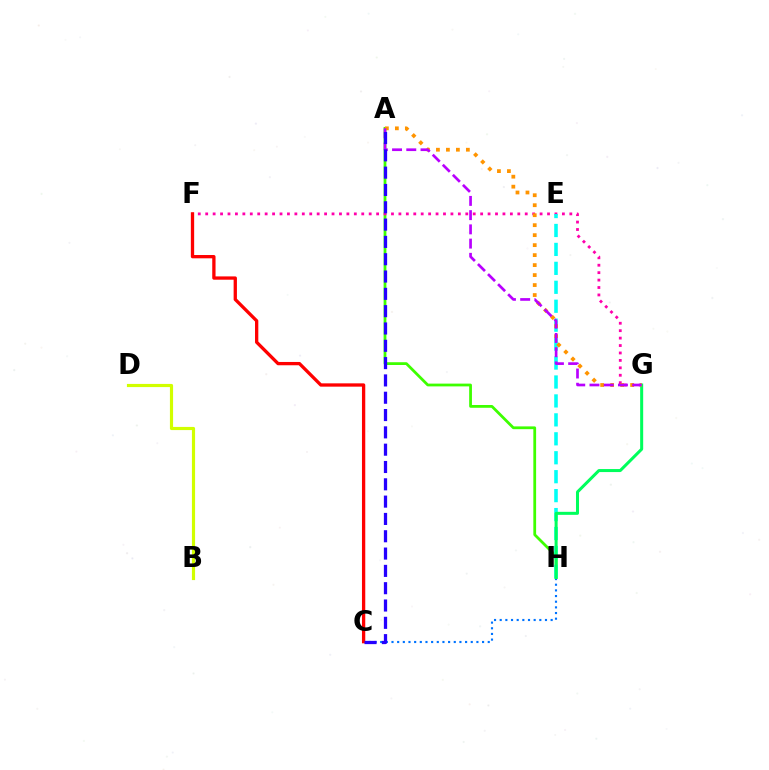{('A', 'H'): [{'color': '#3dff00', 'line_style': 'solid', 'thickness': 2.0}], ('F', 'G'): [{'color': '#ff00ac', 'line_style': 'dotted', 'thickness': 2.02}], ('B', 'D'): [{'color': '#d1ff00', 'line_style': 'solid', 'thickness': 2.28}], ('C', 'H'): [{'color': '#0074ff', 'line_style': 'dotted', 'thickness': 1.54}], ('E', 'H'): [{'color': '#00fff6', 'line_style': 'dashed', 'thickness': 2.57}], ('G', 'H'): [{'color': '#00ff5c', 'line_style': 'solid', 'thickness': 2.17}], ('A', 'G'): [{'color': '#ff9400', 'line_style': 'dotted', 'thickness': 2.71}, {'color': '#b900ff', 'line_style': 'dashed', 'thickness': 1.93}], ('C', 'F'): [{'color': '#ff0000', 'line_style': 'solid', 'thickness': 2.38}], ('A', 'C'): [{'color': '#2500ff', 'line_style': 'dashed', 'thickness': 2.35}]}